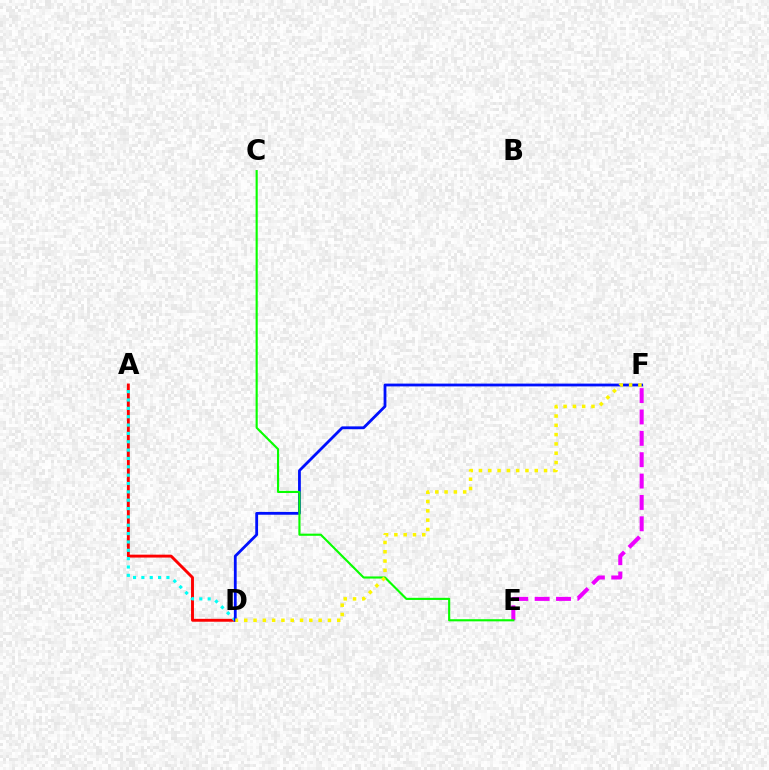{('A', 'D'): [{'color': '#ff0000', 'line_style': 'solid', 'thickness': 2.09}, {'color': '#00fff6', 'line_style': 'dotted', 'thickness': 2.27}], ('E', 'F'): [{'color': '#ee00ff', 'line_style': 'dashed', 'thickness': 2.9}], ('D', 'F'): [{'color': '#0010ff', 'line_style': 'solid', 'thickness': 2.01}, {'color': '#fcf500', 'line_style': 'dotted', 'thickness': 2.53}], ('C', 'E'): [{'color': '#08ff00', 'line_style': 'solid', 'thickness': 1.54}]}